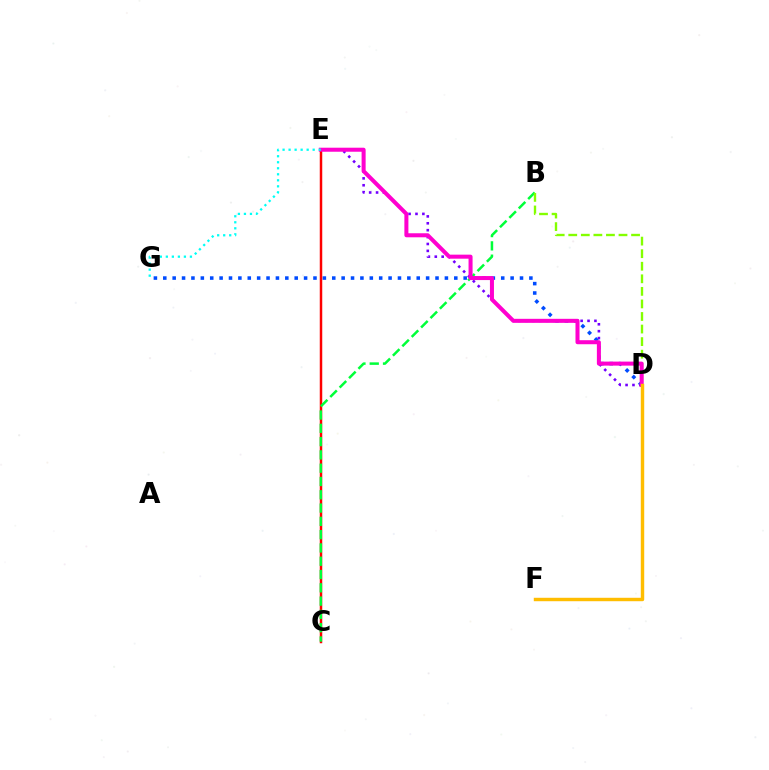{('D', 'G'): [{'color': '#004bff', 'line_style': 'dotted', 'thickness': 2.55}], ('C', 'E'): [{'color': '#ff0000', 'line_style': 'solid', 'thickness': 1.79}], ('D', 'E'): [{'color': '#7200ff', 'line_style': 'dotted', 'thickness': 1.87}, {'color': '#ff00cf', 'line_style': 'solid', 'thickness': 2.9}], ('B', 'C'): [{'color': '#00ff39', 'line_style': 'dashed', 'thickness': 1.81}], ('B', 'D'): [{'color': '#84ff00', 'line_style': 'dashed', 'thickness': 1.71}], ('D', 'F'): [{'color': '#ffbd00', 'line_style': 'solid', 'thickness': 2.47}], ('E', 'G'): [{'color': '#00fff6', 'line_style': 'dotted', 'thickness': 1.64}]}